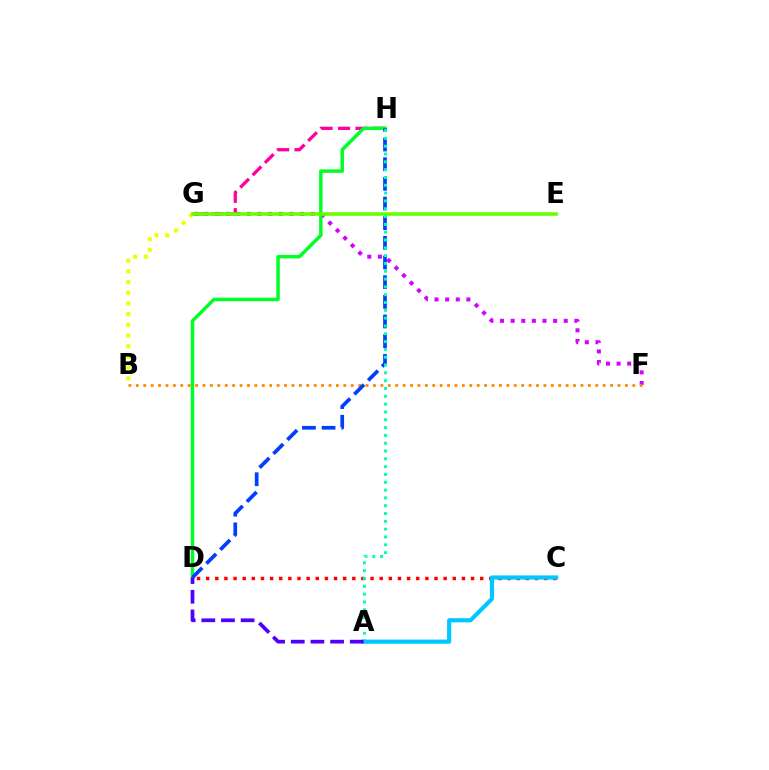{('F', 'G'): [{'color': '#d600ff', 'line_style': 'dotted', 'thickness': 2.89}], ('C', 'D'): [{'color': '#ff0000', 'line_style': 'dotted', 'thickness': 2.48}], ('G', 'H'): [{'color': '#ff00a0', 'line_style': 'dashed', 'thickness': 2.37}], ('B', 'F'): [{'color': '#ff8800', 'line_style': 'dotted', 'thickness': 2.01}], ('D', 'H'): [{'color': '#00ff27', 'line_style': 'solid', 'thickness': 2.5}, {'color': '#003fff', 'line_style': 'dashed', 'thickness': 2.67}], ('B', 'G'): [{'color': '#eeff00', 'line_style': 'dotted', 'thickness': 2.91}], ('A', 'H'): [{'color': '#00ffaf', 'line_style': 'dotted', 'thickness': 2.12}], ('E', 'G'): [{'color': '#66ff00', 'line_style': 'solid', 'thickness': 2.57}], ('A', 'C'): [{'color': '#00c7ff', 'line_style': 'solid', 'thickness': 2.99}], ('A', 'D'): [{'color': '#4f00ff', 'line_style': 'dashed', 'thickness': 2.67}]}